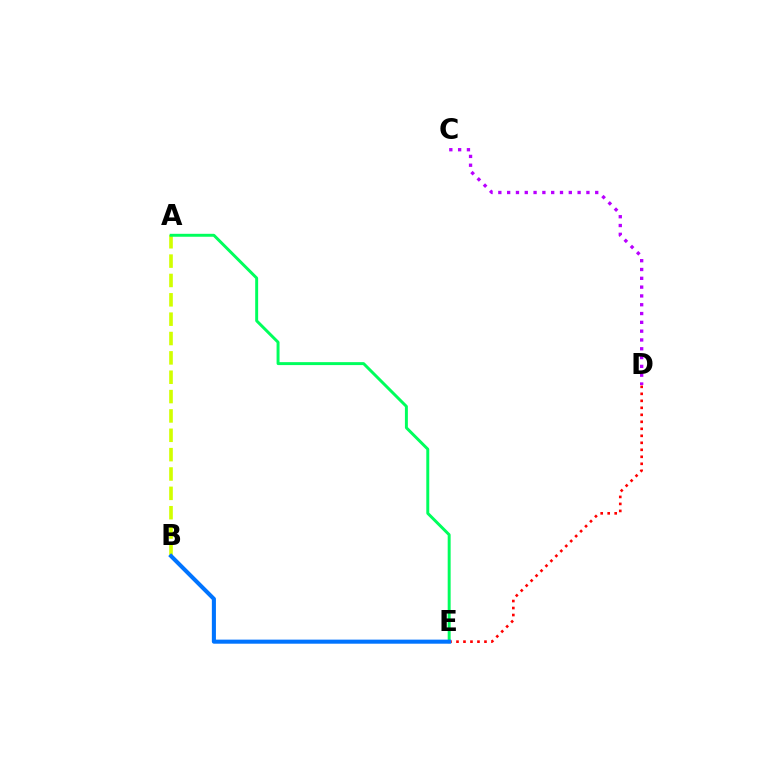{('A', 'B'): [{'color': '#d1ff00', 'line_style': 'dashed', 'thickness': 2.63}], ('C', 'D'): [{'color': '#b900ff', 'line_style': 'dotted', 'thickness': 2.39}], ('A', 'E'): [{'color': '#00ff5c', 'line_style': 'solid', 'thickness': 2.12}], ('D', 'E'): [{'color': '#ff0000', 'line_style': 'dotted', 'thickness': 1.9}], ('B', 'E'): [{'color': '#0074ff', 'line_style': 'solid', 'thickness': 2.93}]}